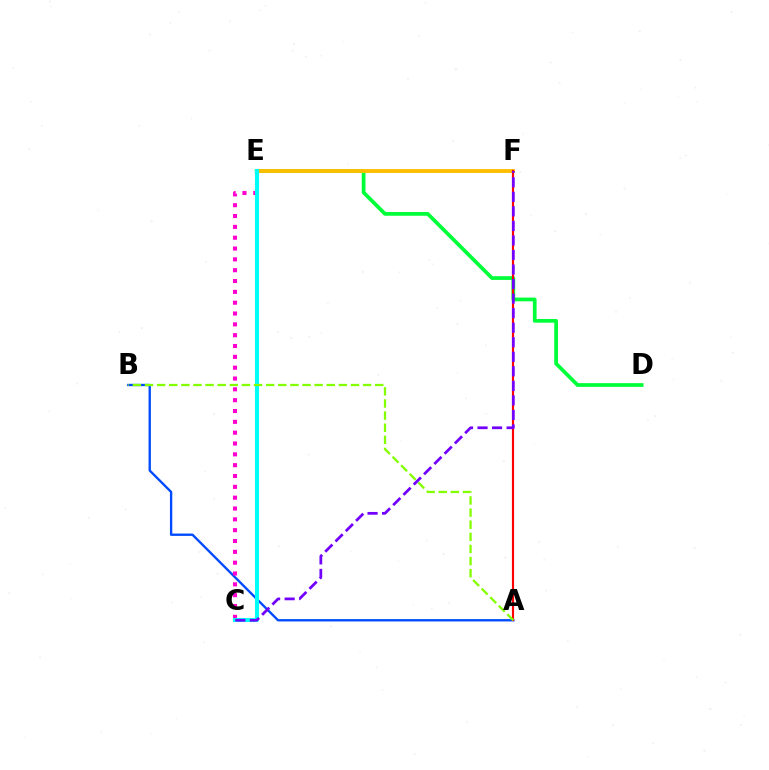{('A', 'B'): [{'color': '#004bff', 'line_style': 'solid', 'thickness': 1.69}, {'color': '#84ff00', 'line_style': 'dashed', 'thickness': 1.65}], ('D', 'E'): [{'color': '#00ff39', 'line_style': 'solid', 'thickness': 2.68}], ('E', 'F'): [{'color': '#ffbd00', 'line_style': 'solid', 'thickness': 2.77}], ('A', 'F'): [{'color': '#ff0000', 'line_style': 'solid', 'thickness': 1.56}], ('C', 'E'): [{'color': '#ff00cf', 'line_style': 'dotted', 'thickness': 2.94}, {'color': '#00fff6', 'line_style': 'solid', 'thickness': 2.94}], ('C', 'F'): [{'color': '#7200ff', 'line_style': 'dashed', 'thickness': 1.98}]}